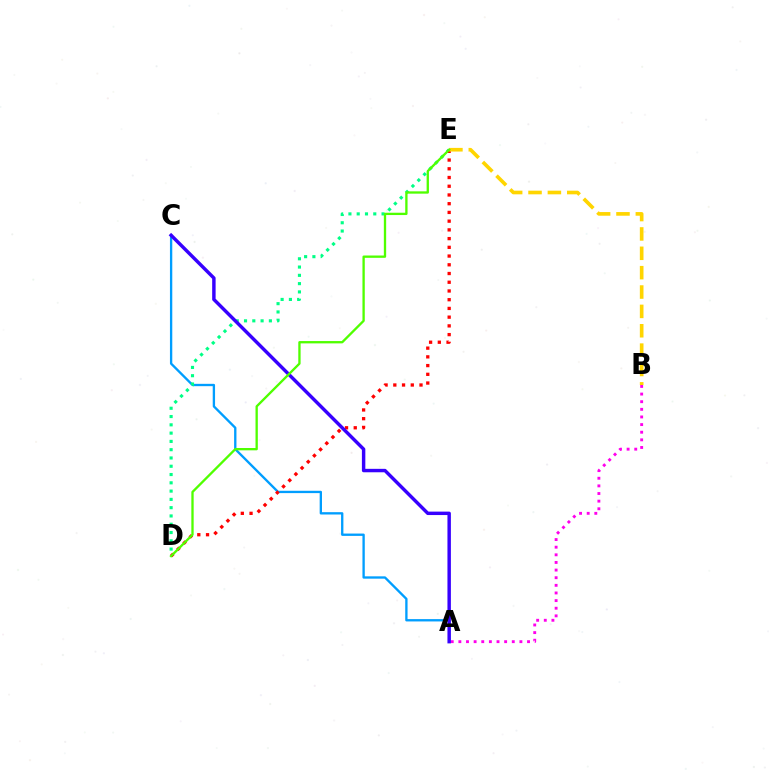{('A', 'C'): [{'color': '#009eff', 'line_style': 'solid', 'thickness': 1.68}, {'color': '#3700ff', 'line_style': 'solid', 'thickness': 2.48}], ('D', 'E'): [{'color': '#00ff86', 'line_style': 'dotted', 'thickness': 2.25}, {'color': '#ff0000', 'line_style': 'dotted', 'thickness': 2.37}, {'color': '#4fff00', 'line_style': 'solid', 'thickness': 1.67}], ('A', 'B'): [{'color': '#ff00ed', 'line_style': 'dotted', 'thickness': 2.07}], ('B', 'E'): [{'color': '#ffd500', 'line_style': 'dashed', 'thickness': 2.63}]}